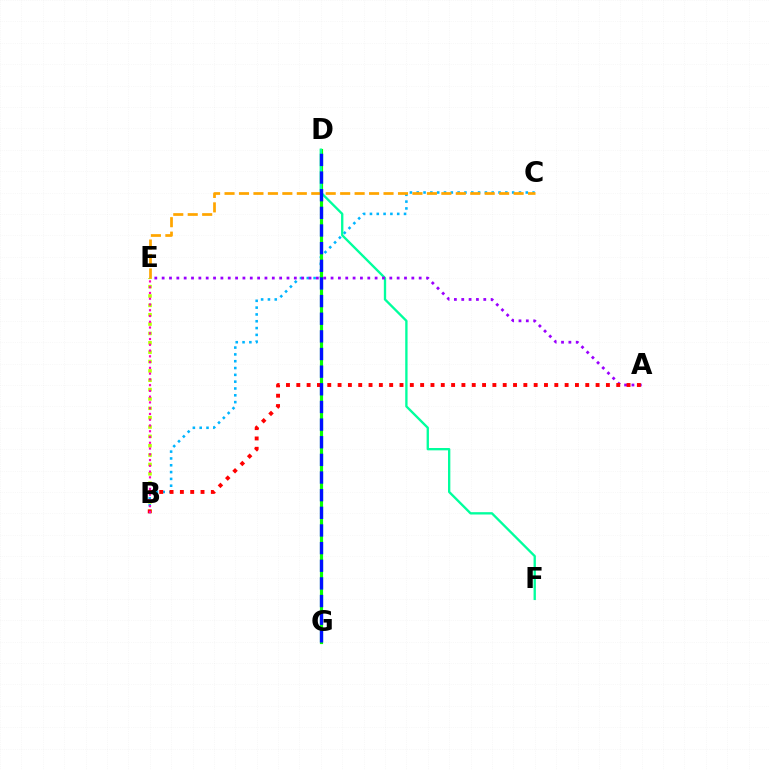{('B', 'C'): [{'color': '#00b5ff', 'line_style': 'dotted', 'thickness': 1.85}], ('B', 'E'): [{'color': '#b3ff00', 'line_style': 'dotted', 'thickness': 2.54}, {'color': '#ff00bd', 'line_style': 'dotted', 'thickness': 1.57}], ('D', 'G'): [{'color': '#08ff00', 'line_style': 'solid', 'thickness': 2.28}, {'color': '#0010ff', 'line_style': 'dashed', 'thickness': 2.4}], ('D', 'F'): [{'color': '#00ff9d', 'line_style': 'solid', 'thickness': 1.68}], ('C', 'E'): [{'color': '#ffa500', 'line_style': 'dashed', 'thickness': 1.96}], ('A', 'E'): [{'color': '#9b00ff', 'line_style': 'dotted', 'thickness': 2.0}], ('A', 'B'): [{'color': '#ff0000', 'line_style': 'dotted', 'thickness': 2.8}]}